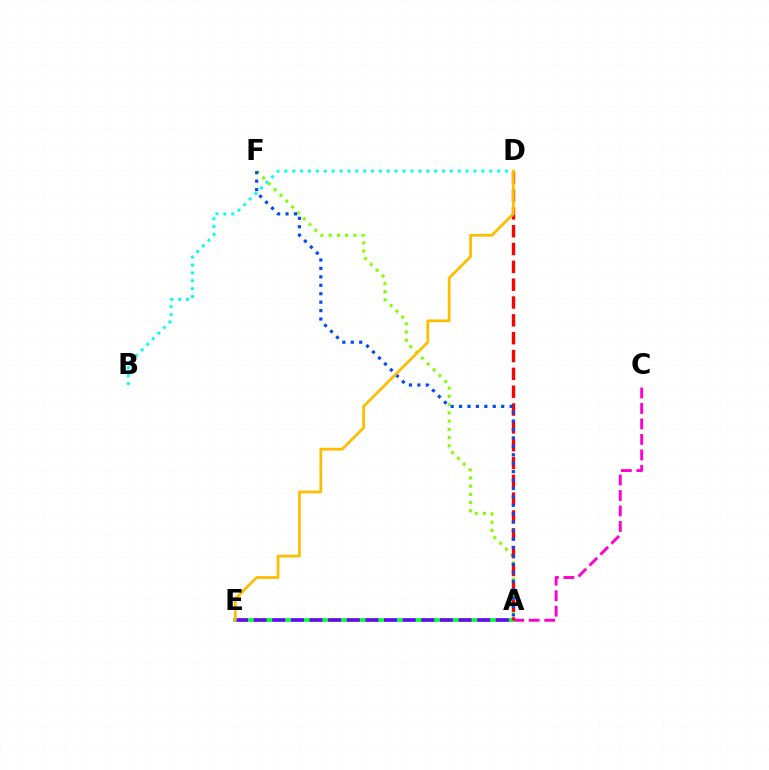{('A', 'F'): [{'color': '#84ff00', 'line_style': 'dotted', 'thickness': 2.23}, {'color': '#004bff', 'line_style': 'dotted', 'thickness': 2.29}], ('A', 'C'): [{'color': '#ff00cf', 'line_style': 'dashed', 'thickness': 2.1}], ('A', 'E'): [{'color': '#00ff39', 'line_style': 'solid', 'thickness': 2.64}, {'color': '#7200ff', 'line_style': 'dashed', 'thickness': 2.53}], ('A', 'D'): [{'color': '#ff0000', 'line_style': 'dashed', 'thickness': 2.42}], ('B', 'D'): [{'color': '#00fff6', 'line_style': 'dotted', 'thickness': 2.14}], ('D', 'E'): [{'color': '#ffbd00', 'line_style': 'solid', 'thickness': 1.99}]}